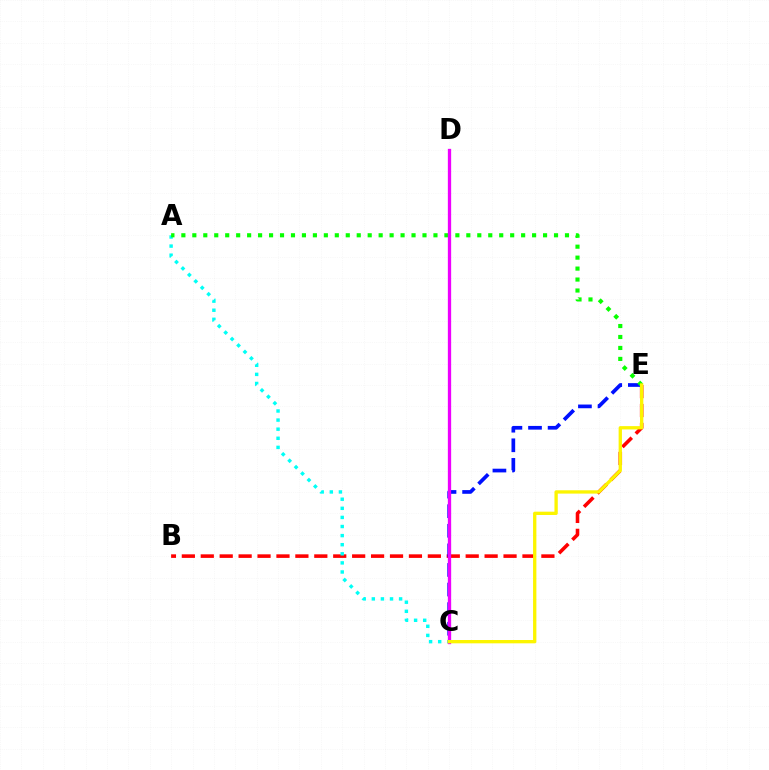{('B', 'E'): [{'color': '#ff0000', 'line_style': 'dashed', 'thickness': 2.57}], ('C', 'E'): [{'color': '#0010ff', 'line_style': 'dashed', 'thickness': 2.66}, {'color': '#fcf500', 'line_style': 'solid', 'thickness': 2.39}], ('A', 'C'): [{'color': '#00fff6', 'line_style': 'dotted', 'thickness': 2.47}], ('A', 'E'): [{'color': '#08ff00', 'line_style': 'dotted', 'thickness': 2.98}], ('C', 'D'): [{'color': '#ee00ff', 'line_style': 'solid', 'thickness': 2.38}]}